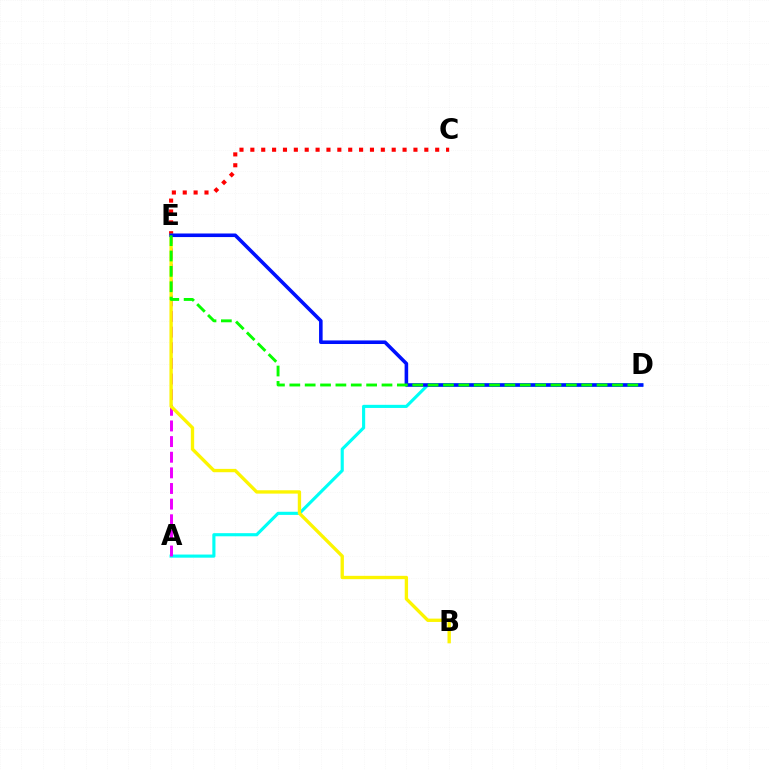{('A', 'D'): [{'color': '#00fff6', 'line_style': 'solid', 'thickness': 2.25}], ('A', 'E'): [{'color': '#ee00ff', 'line_style': 'dashed', 'thickness': 2.12}], ('C', 'E'): [{'color': '#ff0000', 'line_style': 'dotted', 'thickness': 2.95}], ('B', 'E'): [{'color': '#fcf500', 'line_style': 'solid', 'thickness': 2.4}], ('D', 'E'): [{'color': '#0010ff', 'line_style': 'solid', 'thickness': 2.58}, {'color': '#08ff00', 'line_style': 'dashed', 'thickness': 2.09}]}